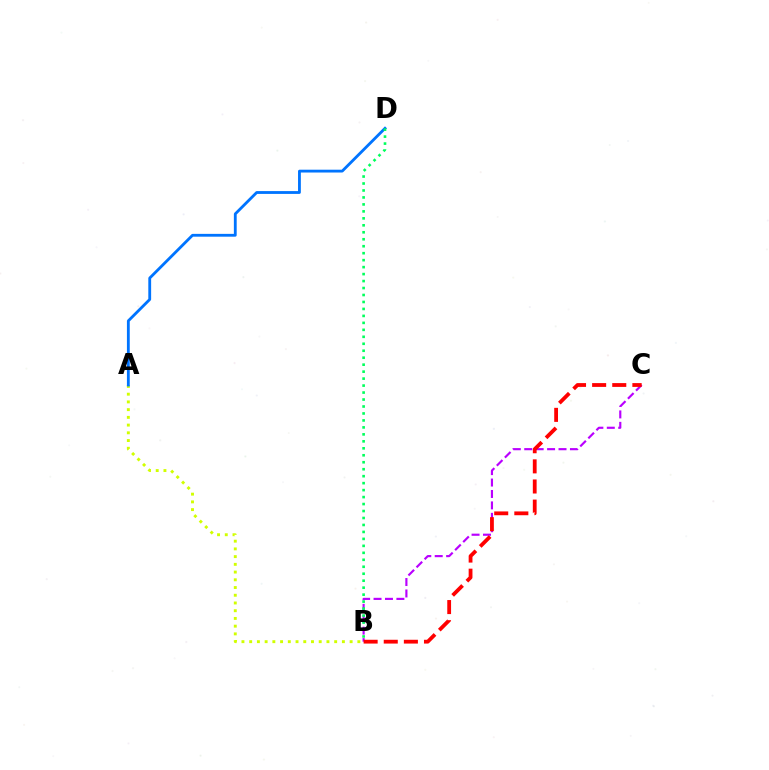{('B', 'C'): [{'color': '#b900ff', 'line_style': 'dashed', 'thickness': 1.55}, {'color': '#ff0000', 'line_style': 'dashed', 'thickness': 2.73}], ('A', 'B'): [{'color': '#d1ff00', 'line_style': 'dotted', 'thickness': 2.1}], ('A', 'D'): [{'color': '#0074ff', 'line_style': 'solid', 'thickness': 2.03}], ('B', 'D'): [{'color': '#00ff5c', 'line_style': 'dotted', 'thickness': 1.89}]}